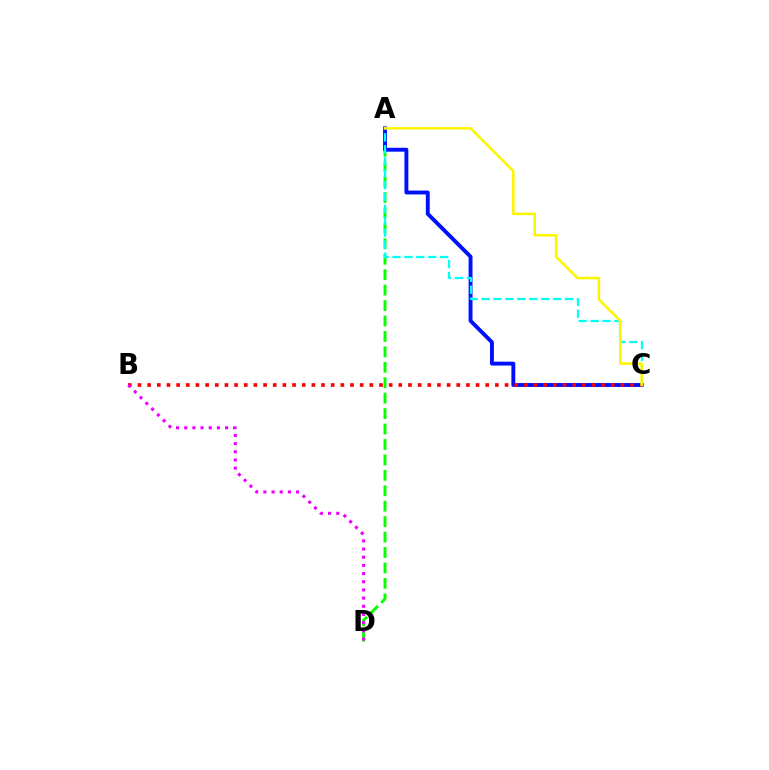{('A', 'D'): [{'color': '#08ff00', 'line_style': 'dashed', 'thickness': 2.1}], ('A', 'C'): [{'color': '#0010ff', 'line_style': 'solid', 'thickness': 2.8}, {'color': '#00fff6', 'line_style': 'dashed', 'thickness': 1.62}, {'color': '#fcf500', 'line_style': 'solid', 'thickness': 1.84}], ('B', 'C'): [{'color': '#ff0000', 'line_style': 'dotted', 'thickness': 2.62}], ('B', 'D'): [{'color': '#ee00ff', 'line_style': 'dotted', 'thickness': 2.22}]}